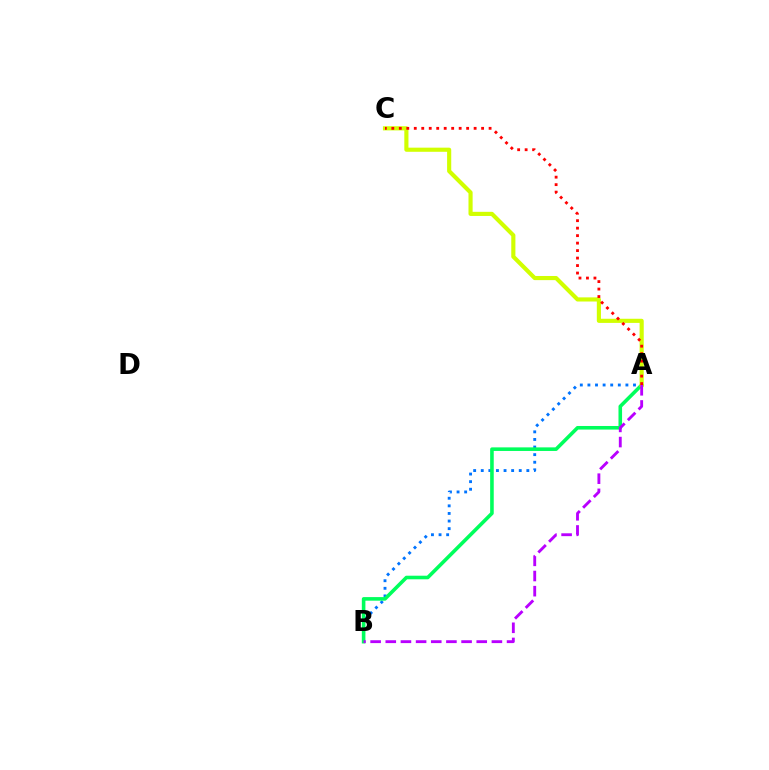{('A', 'B'): [{'color': '#0074ff', 'line_style': 'dotted', 'thickness': 2.06}, {'color': '#00ff5c', 'line_style': 'solid', 'thickness': 2.58}, {'color': '#b900ff', 'line_style': 'dashed', 'thickness': 2.06}], ('A', 'C'): [{'color': '#d1ff00', 'line_style': 'solid', 'thickness': 2.98}, {'color': '#ff0000', 'line_style': 'dotted', 'thickness': 2.03}]}